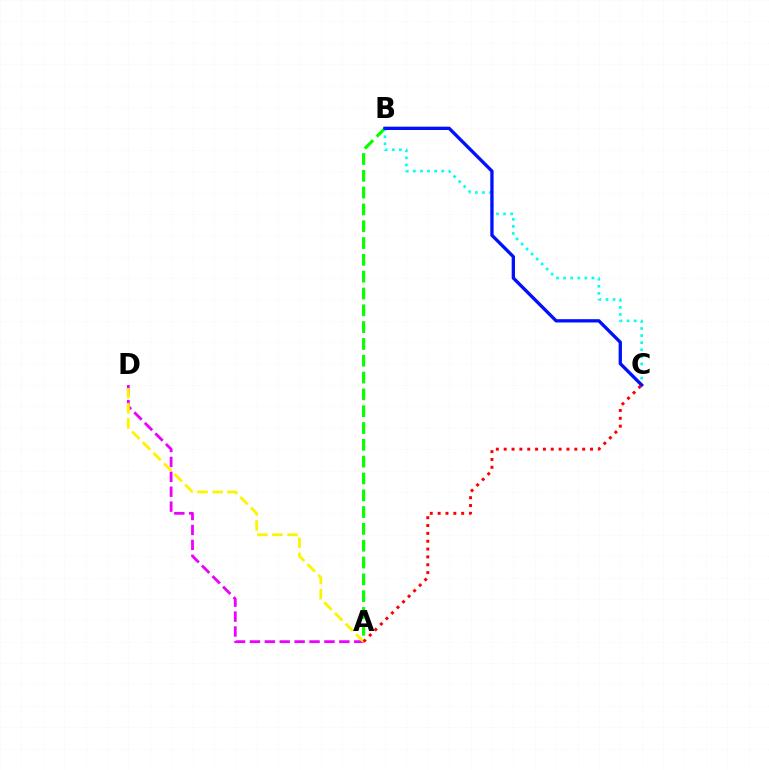{('A', 'D'): [{'color': '#ee00ff', 'line_style': 'dashed', 'thickness': 2.03}, {'color': '#fcf500', 'line_style': 'dashed', 'thickness': 2.04}], ('A', 'B'): [{'color': '#08ff00', 'line_style': 'dashed', 'thickness': 2.28}], ('B', 'C'): [{'color': '#00fff6', 'line_style': 'dotted', 'thickness': 1.92}, {'color': '#0010ff', 'line_style': 'solid', 'thickness': 2.39}], ('A', 'C'): [{'color': '#ff0000', 'line_style': 'dotted', 'thickness': 2.13}]}